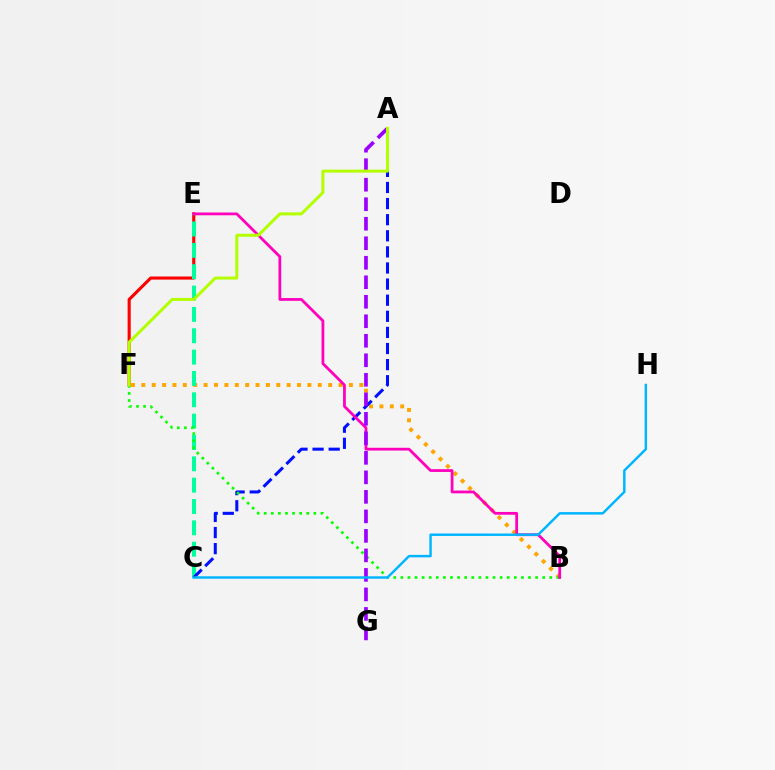{('B', 'F'): [{'color': '#ffa500', 'line_style': 'dotted', 'thickness': 2.82}, {'color': '#08ff00', 'line_style': 'dotted', 'thickness': 1.93}], ('E', 'F'): [{'color': '#ff0000', 'line_style': 'solid', 'thickness': 2.24}], ('C', 'E'): [{'color': '#00ff9d', 'line_style': 'dashed', 'thickness': 2.9}], ('A', 'C'): [{'color': '#0010ff', 'line_style': 'dashed', 'thickness': 2.19}], ('B', 'E'): [{'color': '#ff00bd', 'line_style': 'solid', 'thickness': 2.0}], ('A', 'G'): [{'color': '#9b00ff', 'line_style': 'dashed', 'thickness': 2.65}], ('C', 'H'): [{'color': '#00b5ff', 'line_style': 'solid', 'thickness': 1.77}], ('A', 'F'): [{'color': '#b3ff00', 'line_style': 'solid', 'thickness': 2.16}]}